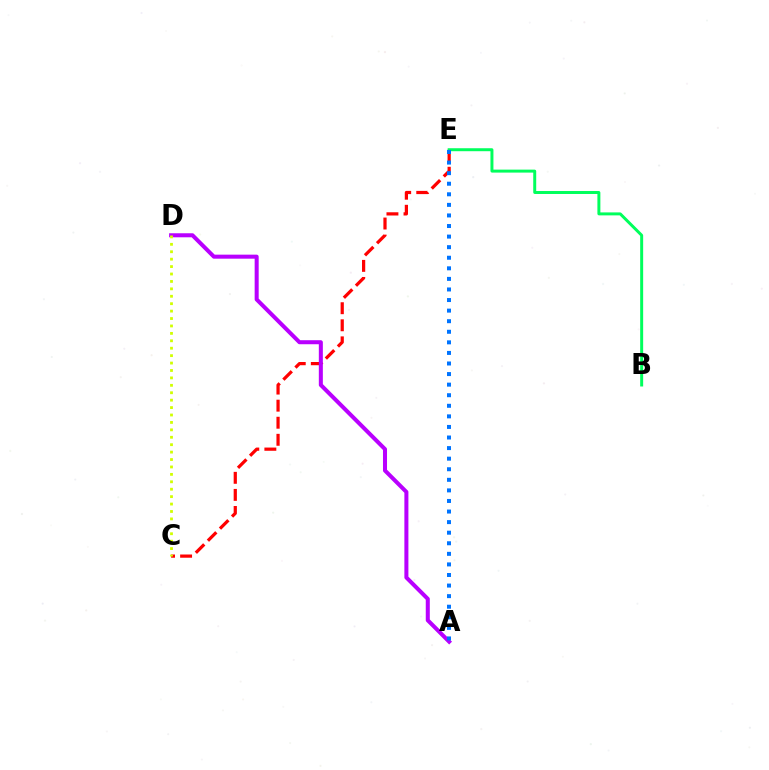{('C', 'E'): [{'color': '#ff0000', 'line_style': 'dashed', 'thickness': 2.32}], ('A', 'D'): [{'color': '#b900ff', 'line_style': 'solid', 'thickness': 2.9}], ('C', 'D'): [{'color': '#d1ff00', 'line_style': 'dotted', 'thickness': 2.02}], ('B', 'E'): [{'color': '#00ff5c', 'line_style': 'solid', 'thickness': 2.14}], ('A', 'E'): [{'color': '#0074ff', 'line_style': 'dotted', 'thickness': 2.87}]}